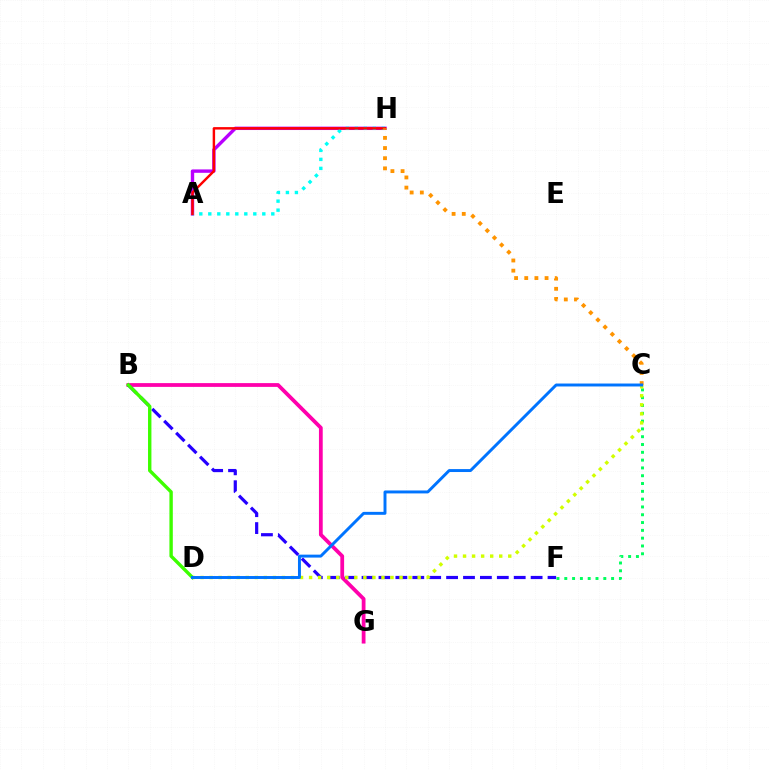{('A', 'H'): [{'color': '#b900ff', 'line_style': 'solid', 'thickness': 2.44}, {'color': '#00fff6', 'line_style': 'dotted', 'thickness': 2.45}, {'color': '#ff0000', 'line_style': 'solid', 'thickness': 1.76}], ('B', 'G'): [{'color': '#ff00ac', 'line_style': 'solid', 'thickness': 2.72}], ('C', 'F'): [{'color': '#00ff5c', 'line_style': 'dotted', 'thickness': 2.12}], ('B', 'F'): [{'color': '#2500ff', 'line_style': 'dashed', 'thickness': 2.3}], ('C', 'D'): [{'color': '#d1ff00', 'line_style': 'dotted', 'thickness': 2.46}, {'color': '#0074ff', 'line_style': 'solid', 'thickness': 2.12}], ('B', 'D'): [{'color': '#3dff00', 'line_style': 'solid', 'thickness': 2.44}], ('C', 'H'): [{'color': '#ff9400', 'line_style': 'dotted', 'thickness': 2.76}]}